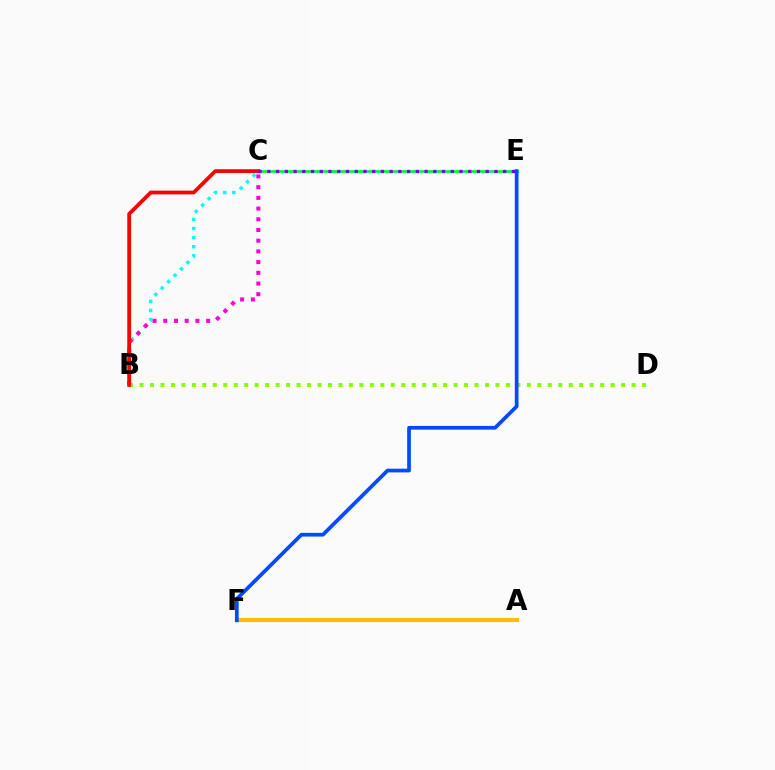{('A', 'F'): [{'color': '#ffbd00', 'line_style': 'solid', 'thickness': 2.95}], ('B', 'C'): [{'color': '#00fff6', 'line_style': 'dotted', 'thickness': 2.47}, {'color': '#ff00cf', 'line_style': 'dotted', 'thickness': 2.91}, {'color': '#ff0000', 'line_style': 'solid', 'thickness': 2.72}], ('B', 'D'): [{'color': '#84ff00', 'line_style': 'dotted', 'thickness': 2.84}], ('C', 'E'): [{'color': '#00ff39', 'line_style': 'solid', 'thickness': 2.02}, {'color': '#7200ff', 'line_style': 'dotted', 'thickness': 2.37}], ('E', 'F'): [{'color': '#004bff', 'line_style': 'solid', 'thickness': 2.68}]}